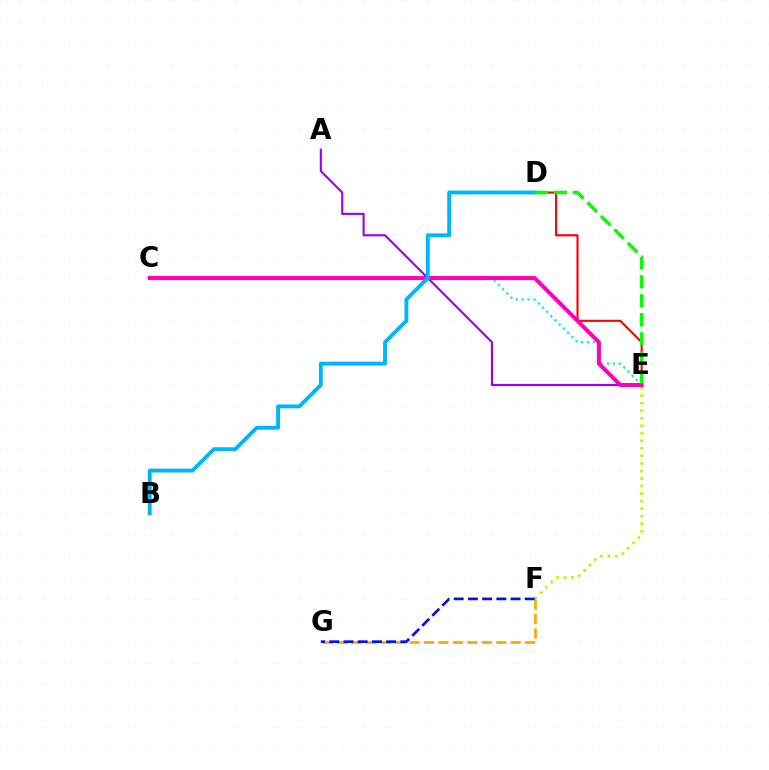{('A', 'E'): [{'color': '#9b00ff', 'line_style': 'solid', 'thickness': 1.53}], ('C', 'E'): [{'color': '#00ff9d', 'line_style': 'dotted', 'thickness': 1.61}, {'color': '#ff00bd', 'line_style': 'solid', 'thickness': 2.9}], ('D', 'E'): [{'color': '#ff0000', 'line_style': 'solid', 'thickness': 1.52}, {'color': '#08ff00', 'line_style': 'dashed', 'thickness': 2.58}], ('E', 'F'): [{'color': '#b3ff00', 'line_style': 'dotted', 'thickness': 2.05}], ('F', 'G'): [{'color': '#ffa500', 'line_style': 'dashed', 'thickness': 1.96}, {'color': '#0010ff', 'line_style': 'dashed', 'thickness': 1.93}], ('B', 'D'): [{'color': '#00b5ff', 'line_style': 'solid', 'thickness': 2.79}]}